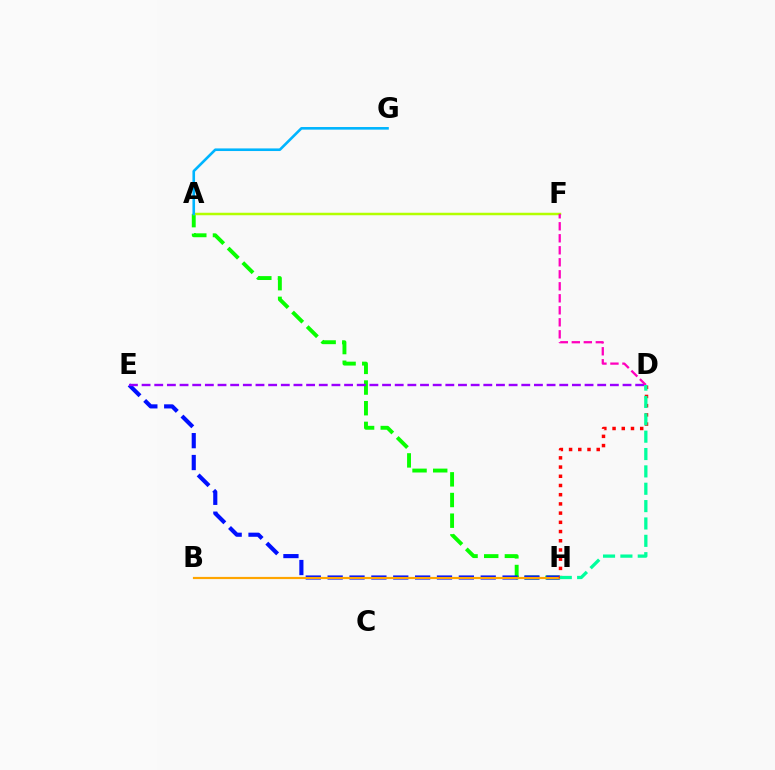{('A', 'H'): [{'color': '#08ff00', 'line_style': 'dashed', 'thickness': 2.81}], ('E', 'H'): [{'color': '#0010ff', 'line_style': 'dashed', 'thickness': 2.97}], ('B', 'H'): [{'color': '#ffa500', 'line_style': 'solid', 'thickness': 1.57}], ('D', 'E'): [{'color': '#9b00ff', 'line_style': 'dashed', 'thickness': 1.72}], ('A', 'F'): [{'color': '#b3ff00', 'line_style': 'solid', 'thickness': 1.79}], ('D', 'H'): [{'color': '#ff0000', 'line_style': 'dotted', 'thickness': 2.5}, {'color': '#00ff9d', 'line_style': 'dashed', 'thickness': 2.36}], ('D', 'F'): [{'color': '#ff00bd', 'line_style': 'dashed', 'thickness': 1.63}], ('A', 'G'): [{'color': '#00b5ff', 'line_style': 'solid', 'thickness': 1.88}]}